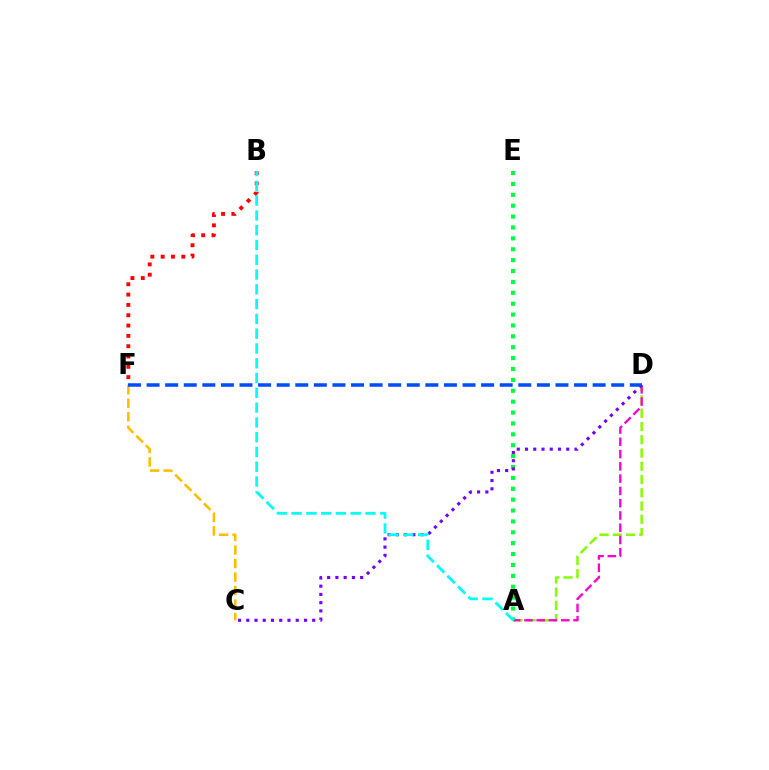{('A', 'D'): [{'color': '#84ff00', 'line_style': 'dashed', 'thickness': 1.8}, {'color': '#ff00cf', 'line_style': 'dashed', 'thickness': 1.67}], ('B', 'F'): [{'color': '#ff0000', 'line_style': 'dotted', 'thickness': 2.8}], ('C', 'F'): [{'color': '#ffbd00', 'line_style': 'dashed', 'thickness': 1.84}], ('A', 'E'): [{'color': '#00ff39', 'line_style': 'dotted', 'thickness': 2.96}], ('C', 'D'): [{'color': '#7200ff', 'line_style': 'dotted', 'thickness': 2.24}], ('D', 'F'): [{'color': '#004bff', 'line_style': 'dashed', 'thickness': 2.52}], ('A', 'B'): [{'color': '#00fff6', 'line_style': 'dashed', 'thickness': 2.01}]}